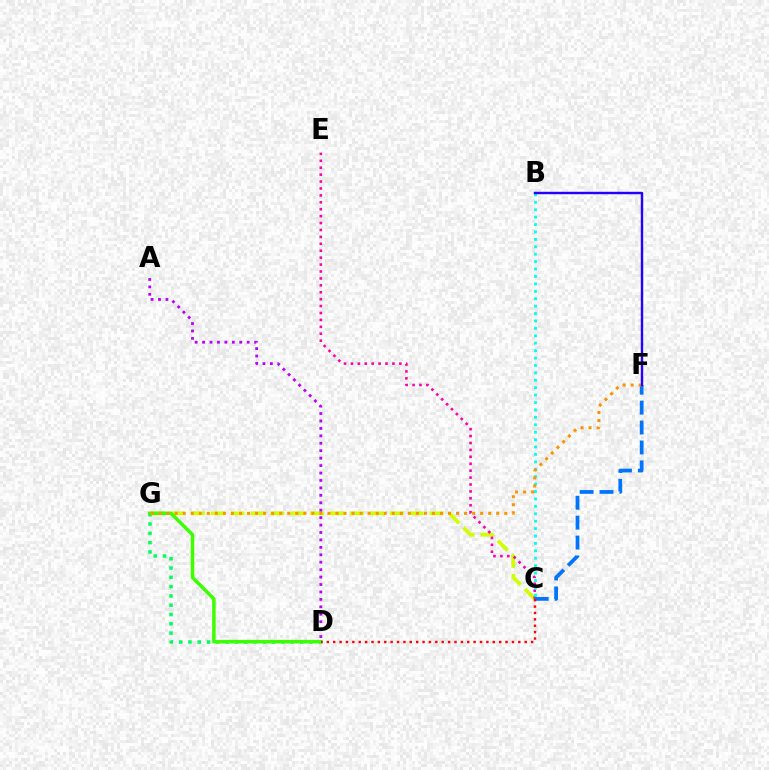{('C', 'G'): [{'color': '#d1ff00', 'line_style': 'dashed', 'thickness': 2.7}], ('D', 'G'): [{'color': '#00ff5c', 'line_style': 'dotted', 'thickness': 2.52}, {'color': '#3dff00', 'line_style': 'solid', 'thickness': 2.52}], ('C', 'E'): [{'color': '#ff00ac', 'line_style': 'dotted', 'thickness': 1.88}], ('C', 'F'): [{'color': '#0074ff', 'line_style': 'dashed', 'thickness': 2.7}], ('B', 'C'): [{'color': '#00fff6', 'line_style': 'dotted', 'thickness': 2.01}], ('F', 'G'): [{'color': '#ff9400', 'line_style': 'dotted', 'thickness': 2.18}], ('C', 'D'): [{'color': '#ff0000', 'line_style': 'dotted', 'thickness': 1.73}], ('B', 'F'): [{'color': '#2500ff', 'line_style': 'solid', 'thickness': 1.75}], ('A', 'D'): [{'color': '#b900ff', 'line_style': 'dotted', 'thickness': 2.02}]}